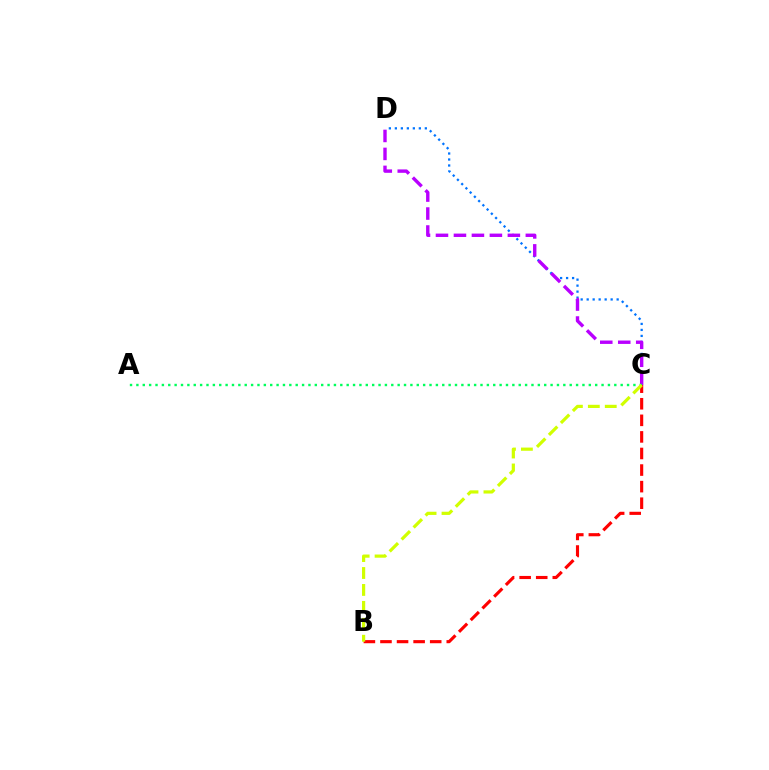{('C', 'D'): [{'color': '#0074ff', 'line_style': 'dotted', 'thickness': 1.63}, {'color': '#b900ff', 'line_style': 'dashed', 'thickness': 2.44}], ('A', 'C'): [{'color': '#00ff5c', 'line_style': 'dotted', 'thickness': 1.73}], ('B', 'C'): [{'color': '#ff0000', 'line_style': 'dashed', 'thickness': 2.25}, {'color': '#d1ff00', 'line_style': 'dashed', 'thickness': 2.3}]}